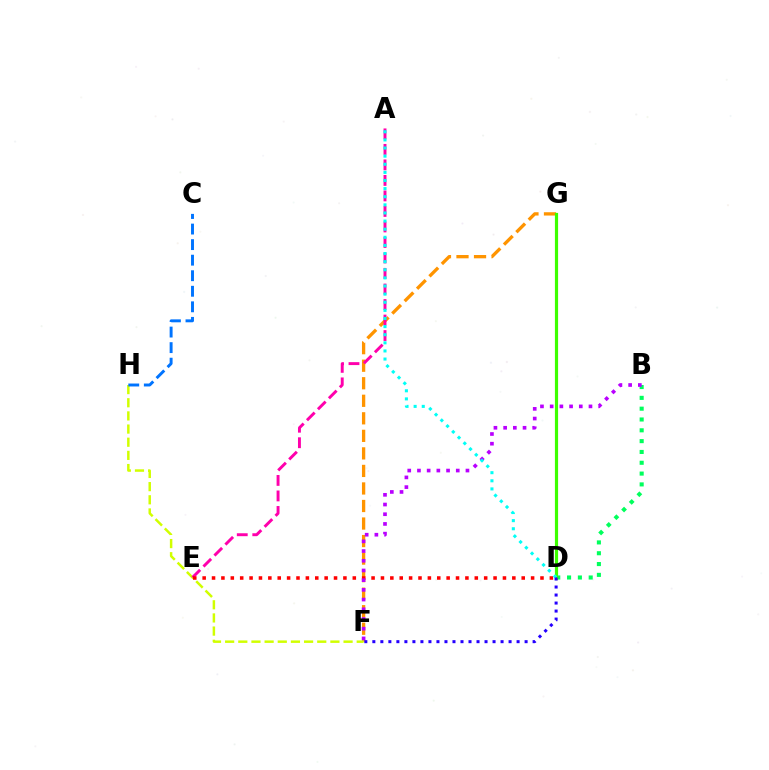{('F', 'G'): [{'color': '#ff9400', 'line_style': 'dashed', 'thickness': 2.38}], ('F', 'H'): [{'color': '#d1ff00', 'line_style': 'dashed', 'thickness': 1.79}], ('B', 'D'): [{'color': '#00ff5c', 'line_style': 'dotted', 'thickness': 2.94}], ('C', 'H'): [{'color': '#0074ff', 'line_style': 'dashed', 'thickness': 2.11}], ('A', 'E'): [{'color': '#ff00ac', 'line_style': 'dashed', 'thickness': 2.11}], ('D', 'E'): [{'color': '#ff0000', 'line_style': 'dotted', 'thickness': 2.55}], ('D', 'G'): [{'color': '#3dff00', 'line_style': 'solid', 'thickness': 2.29}], ('B', 'F'): [{'color': '#b900ff', 'line_style': 'dotted', 'thickness': 2.64}], ('A', 'D'): [{'color': '#00fff6', 'line_style': 'dotted', 'thickness': 2.21}], ('D', 'F'): [{'color': '#2500ff', 'line_style': 'dotted', 'thickness': 2.18}]}